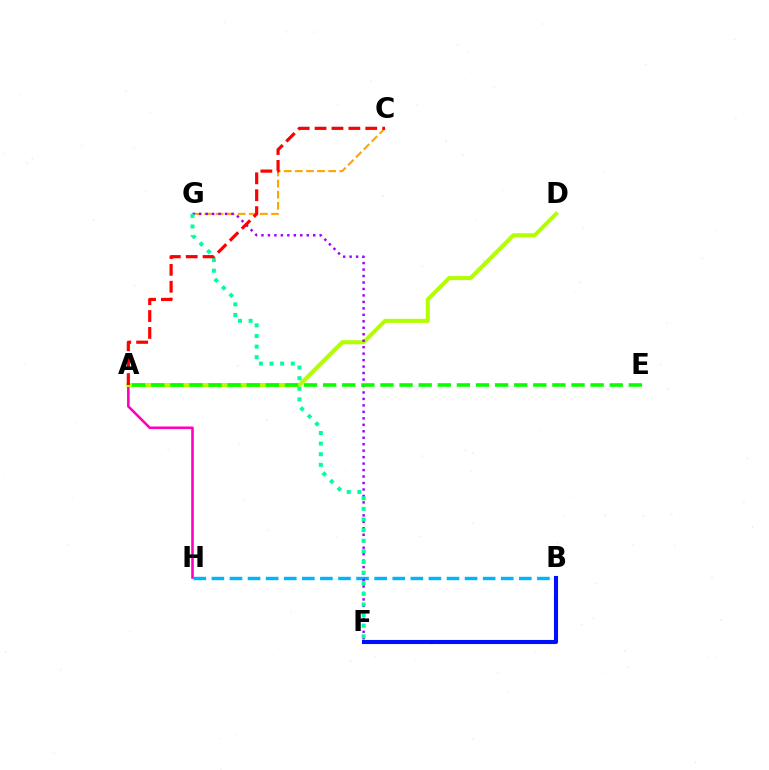{('C', 'G'): [{'color': '#ffa500', 'line_style': 'dashed', 'thickness': 1.51}], ('B', 'H'): [{'color': '#00b5ff', 'line_style': 'dashed', 'thickness': 2.46}], ('B', 'F'): [{'color': '#0010ff', 'line_style': 'solid', 'thickness': 2.94}], ('A', 'H'): [{'color': '#ff00bd', 'line_style': 'solid', 'thickness': 1.86}], ('A', 'D'): [{'color': '#b3ff00', 'line_style': 'solid', 'thickness': 2.92}], ('F', 'G'): [{'color': '#9b00ff', 'line_style': 'dotted', 'thickness': 1.76}, {'color': '#00ff9d', 'line_style': 'dotted', 'thickness': 2.88}], ('A', 'E'): [{'color': '#08ff00', 'line_style': 'dashed', 'thickness': 2.6}], ('A', 'C'): [{'color': '#ff0000', 'line_style': 'dashed', 'thickness': 2.29}]}